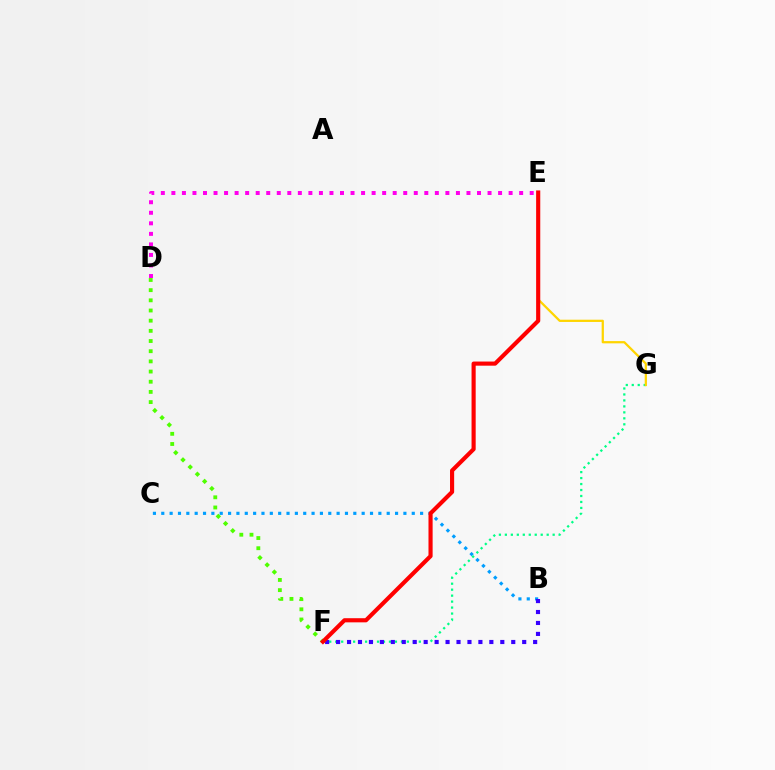{('D', 'F'): [{'color': '#4fff00', 'line_style': 'dotted', 'thickness': 2.76}], ('B', 'C'): [{'color': '#009eff', 'line_style': 'dotted', 'thickness': 2.27}], ('F', 'G'): [{'color': '#00ff86', 'line_style': 'dotted', 'thickness': 1.62}], ('B', 'F'): [{'color': '#3700ff', 'line_style': 'dotted', 'thickness': 2.97}], ('D', 'E'): [{'color': '#ff00ed', 'line_style': 'dotted', 'thickness': 2.86}], ('E', 'G'): [{'color': '#ffd500', 'line_style': 'solid', 'thickness': 1.62}], ('E', 'F'): [{'color': '#ff0000', 'line_style': 'solid', 'thickness': 2.97}]}